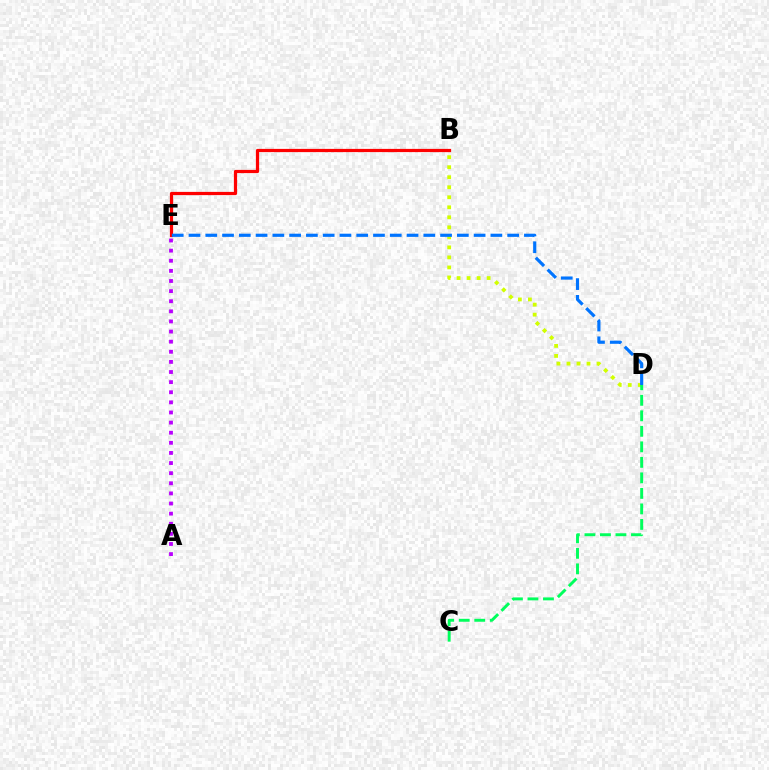{('B', 'D'): [{'color': '#d1ff00', 'line_style': 'dotted', 'thickness': 2.72}], ('B', 'E'): [{'color': '#ff0000', 'line_style': 'solid', 'thickness': 2.31}], ('D', 'E'): [{'color': '#0074ff', 'line_style': 'dashed', 'thickness': 2.28}], ('A', 'E'): [{'color': '#b900ff', 'line_style': 'dotted', 'thickness': 2.75}], ('C', 'D'): [{'color': '#00ff5c', 'line_style': 'dashed', 'thickness': 2.11}]}